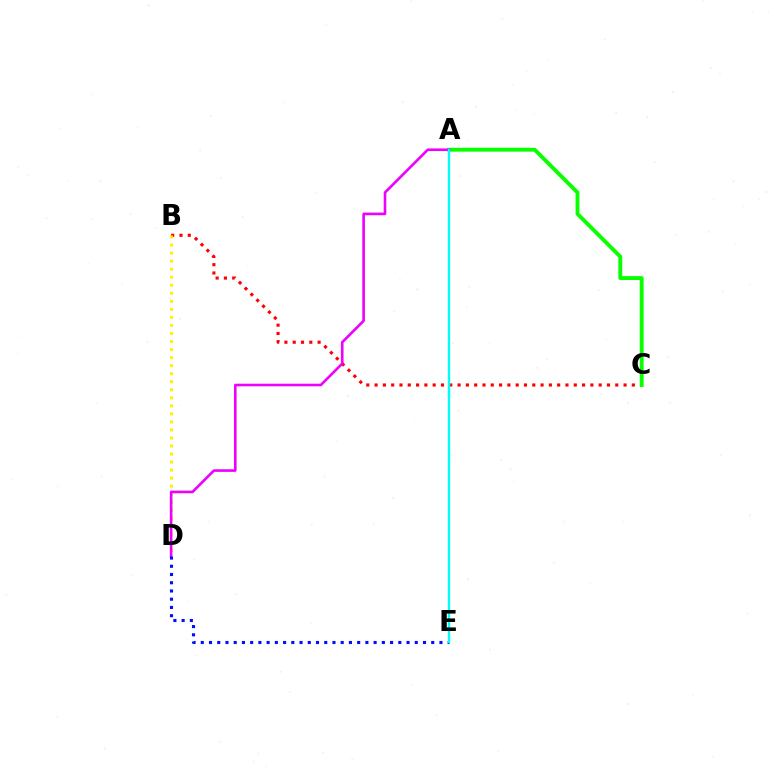{('B', 'C'): [{'color': '#ff0000', 'line_style': 'dotted', 'thickness': 2.25}], ('B', 'D'): [{'color': '#fcf500', 'line_style': 'dotted', 'thickness': 2.18}], ('A', 'C'): [{'color': '#08ff00', 'line_style': 'solid', 'thickness': 2.79}], ('A', 'D'): [{'color': '#ee00ff', 'line_style': 'solid', 'thickness': 1.88}], ('D', 'E'): [{'color': '#0010ff', 'line_style': 'dotted', 'thickness': 2.24}], ('A', 'E'): [{'color': '#00fff6', 'line_style': 'solid', 'thickness': 1.73}]}